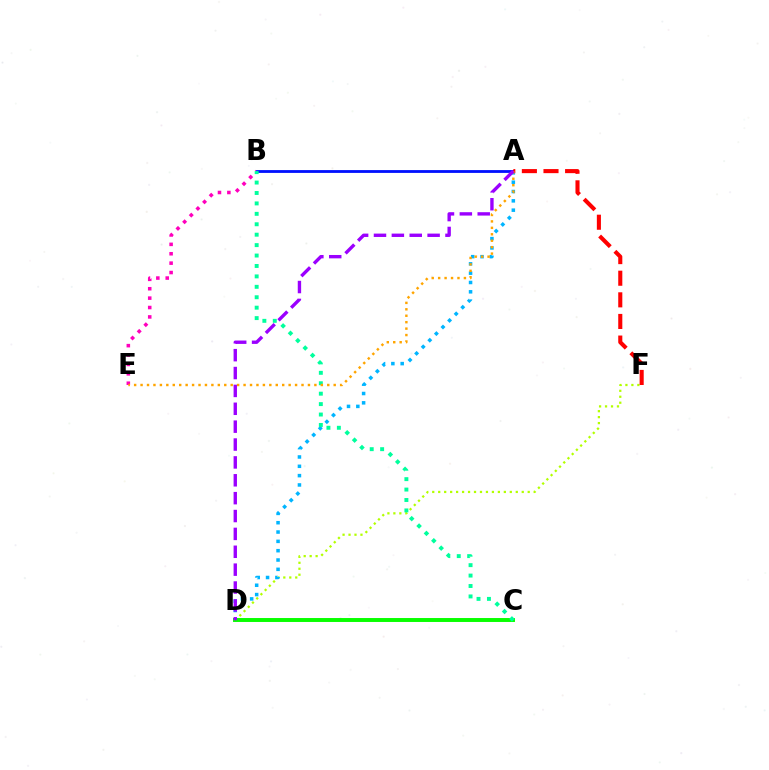{('D', 'F'): [{'color': '#b3ff00', 'line_style': 'dotted', 'thickness': 1.62}], ('B', 'E'): [{'color': '#ff00bd', 'line_style': 'dotted', 'thickness': 2.55}], ('A', 'D'): [{'color': '#00b5ff', 'line_style': 'dotted', 'thickness': 2.53}, {'color': '#9b00ff', 'line_style': 'dashed', 'thickness': 2.43}], ('A', 'B'): [{'color': '#0010ff', 'line_style': 'solid', 'thickness': 2.03}], ('A', 'F'): [{'color': '#ff0000', 'line_style': 'dashed', 'thickness': 2.94}], ('C', 'D'): [{'color': '#08ff00', 'line_style': 'solid', 'thickness': 2.83}], ('B', 'C'): [{'color': '#00ff9d', 'line_style': 'dotted', 'thickness': 2.83}], ('A', 'E'): [{'color': '#ffa500', 'line_style': 'dotted', 'thickness': 1.75}]}